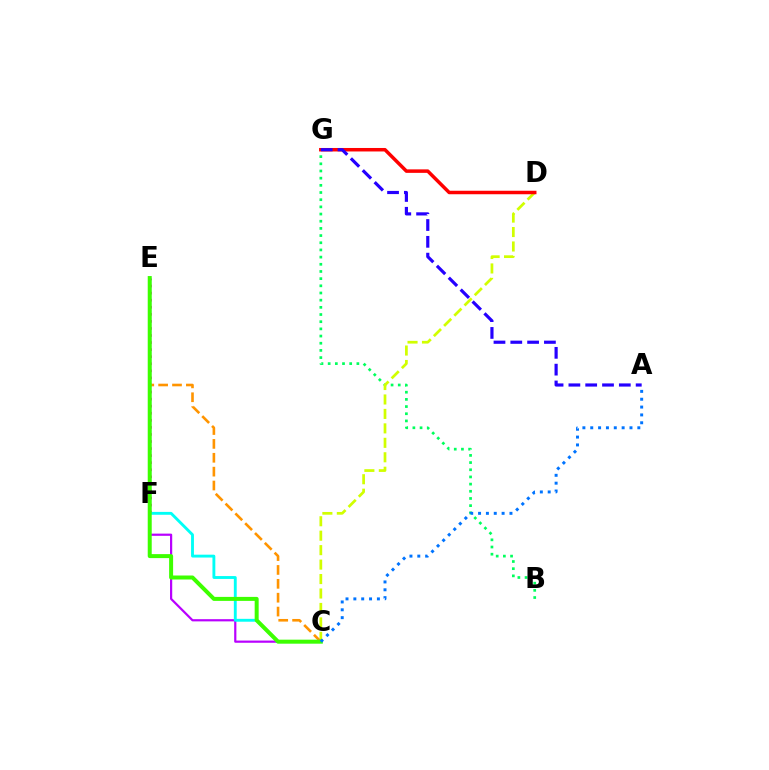{('B', 'G'): [{'color': '#00ff5c', 'line_style': 'dotted', 'thickness': 1.95}], ('C', 'D'): [{'color': '#d1ff00', 'line_style': 'dashed', 'thickness': 1.96}], ('D', 'G'): [{'color': '#ff0000', 'line_style': 'solid', 'thickness': 2.52}], ('E', 'F'): [{'color': '#ff00ac', 'line_style': 'dotted', 'thickness': 1.92}], ('C', 'E'): [{'color': '#ff9400', 'line_style': 'dashed', 'thickness': 1.88}, {'color': '#00fff6', 'line_style': 'solid', 'thickness': 2.07}, {'color': '#3dff00', 'line_style': 'solid', 'thickness': 2.87}], ('C', 'F'): [{'color': '#b900ff', 'line_style': 'solid', 'thickness': 1.59}], ('A', 'C'): [{'color': '#0074ff', 'line_style': 'dotted', 'thickness': 2.13}], ('A', 'G'): [{'color': '#2500ff', 'line_style': 'dashed', 'thickness': 2.28}]}